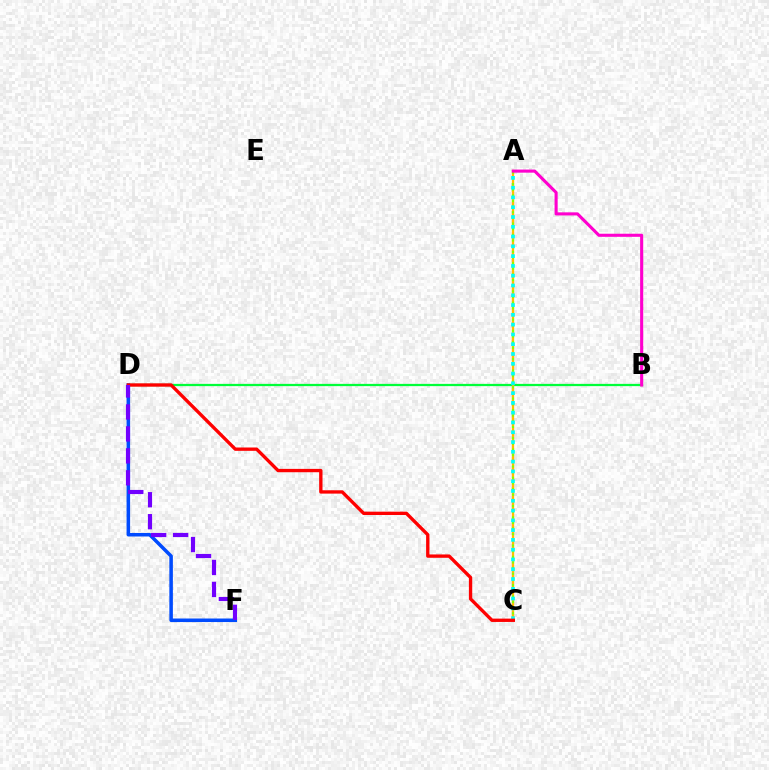{('B', 'D'): [{'color': '#00ff39', 'line_style': 'solid', 'thickness': 1.63}], ('A', 'C'): [{'color': '#ffbd00', 'line_style': 'solid', 'thickness': 1.66}, {'color': '#84ff00', 'line_style': 'dotted', 'thickness': 1.53}, {'color': '#00fff6', 'line_style': 'dotted', 'thickness': 2.66}], ('D', 'F'): [{'color': '#004bff', 'line_style': 'solid', 'thickness': 2.55}, {'color': '#7200ff', 'line_style': 'dashed', 'thickness': 2.98}], ('A', 'B'): [{'color': '#ff00cf', 'line_style': 'solid', 'thickness': 2.22}], ('C', 'D'): [{'color': '#ff0000', 'line_style': 'solid', 'thickness': 2.41}]}